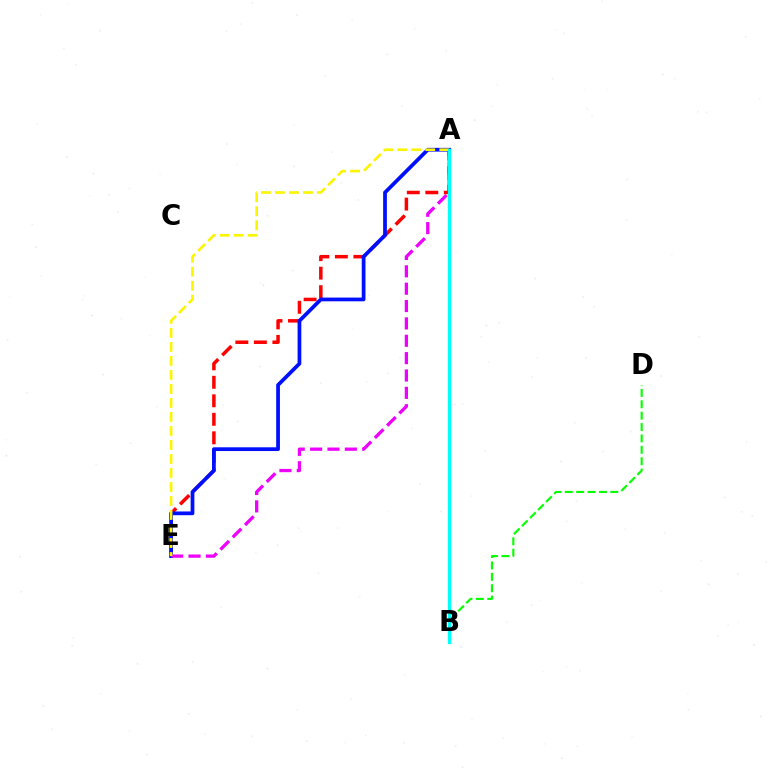{('B', 'D'): [{'color': '#08ff00', 'line_style': 'dashed', 'thickness': 1.55}], ('A', 'E'): [{'color': '#ff0000', 'line_style': 'dashed', 'thickness': 2.51}, {'color': '#0010ff', 'line_style': 'solid', 'thickness': 2.7}, {'color': '#ee00ff', 'line_style': 'dashed', 'thickness': 2.36}, {'color': '#fcf500', 'line_style': 'dashed', 'thickness': 1.9}], ('A', 'B'): [{'color': '#00fff6', 'line_style': 'solid', 'thickness': 2.38}]}